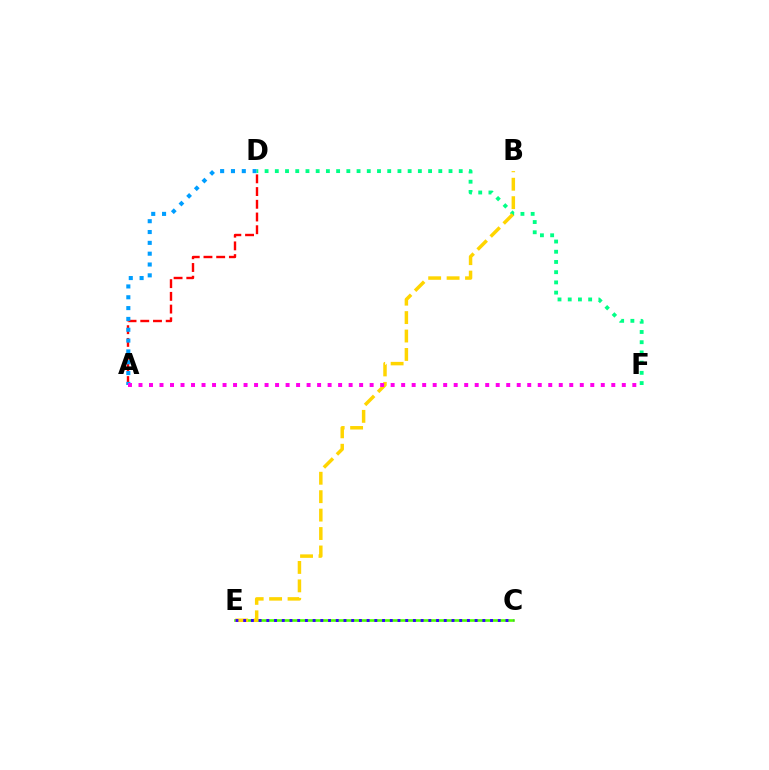{('C', 'E'): [{'color': '#4fff00', 'line_style': 'solid', 'thickness': 1.9}, {'color': '#3700ff', 'line_style': 'dotted', 'thickness': 2.1}], ('A', 'D'): [{'color': '#ff0000', 'line_style': 'dashed', 'thickness': 1.73}, {'color': '#009eff', 'line_style': 'dotted', 'thickness': 2.94}], ('D', 'F'): [{'color': '#00ff86', 'line_style': 'dotted', 'thickness': 2.78}], ('B', 'E'): [{'color': '#ffd500', 'line_style': 'dashed', 'thickness': 2.5}], ('A', 'F'): [{'color': '#ff00ed', 'line_style': 'dotted', 'thickness': 2.85}]}